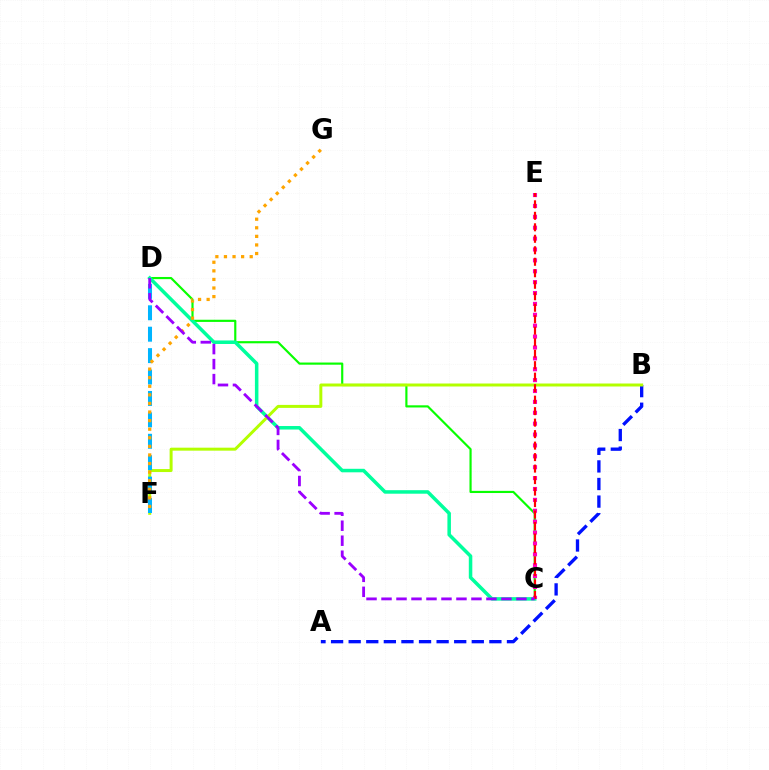{('A', 'B'): [{'color': '#0010ff', 'line_style': 'dashed', 'thickness': 2.39}], ('C', 'D'): [{'color': '#08ff00', 'line_style': 'solid', 'thickness': 1.56}, {'color': '#00ff9d', 'line_style': 'solid', 'thickness': 2.53}, {'color': '#9b00ff', 'line_style': 'dashed', 'thickness': 2.04}], ('C', 'E'): [{'color': '#ff00bd', 'line_style': 'dotted', 'thickness': 2.96}, {'color': '#ff0000', 'line_style': 'dashed', 'thickness': 1.56}], ('B', 'F'): [{'color': '#b3ff00', 'line_style': 'solid', 'thickness': 2.15}], ('D', 'F'): [{'color': '#00b5ff', 'line_style': 'dashed', 'thickness': 2.91}], ('F', 'G'): [{'color': '#ffa500', 'line_style': 'dotted', 'thickness': 2.33}]}